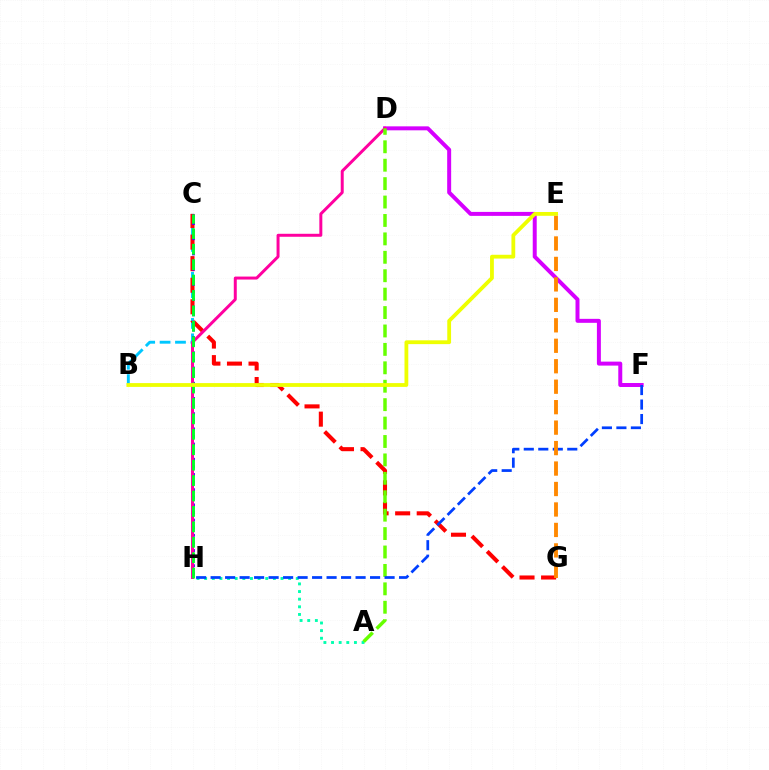{('D', 'F'): [{'color': '#d600ff', 'line_style': 'solid', 'thickness': 2.86}], ('B', 'C'): [{'color': '#00c7ff', 'line_style': 'dashed', 'thickness': 2.09}], ('C', 'G'): [{'color': '#ff0000', 'line_style': 'dashed', 'thickness': 2.93}], ('C', 'H'): [{'color': '#4f00ff', 'line_style': 'dotted', 'thickness': 2.07}, {'color': '#00ff27', 'line_style': 'dashed', 'thickness': 2.1}], ('D', 'H'): [{'color': '#ff00a0', 'line_style': 'solid', 'thickness': 2.14}], ('A', 'H'): [{'color': '#00ffaf', 'line_style': 'dotted', 'thickness': 2.07}], ('A', 'D'): [{'color': '#66ff00', 'line_style': 'dashed', 'thickness': 2.5}], ('F', 'H'): [{'color': '#003fff', 'line_style': 'dashed', 'thickness': 1.97}], ('B', 'E'): [{'color': '#eeff00', 'line_style': 'solid', 'thickness': 2.74}], ('E', 'G'): [{'color': '#ff8800', 'line_style': 'dashed', 'thickness': 2.78}]}